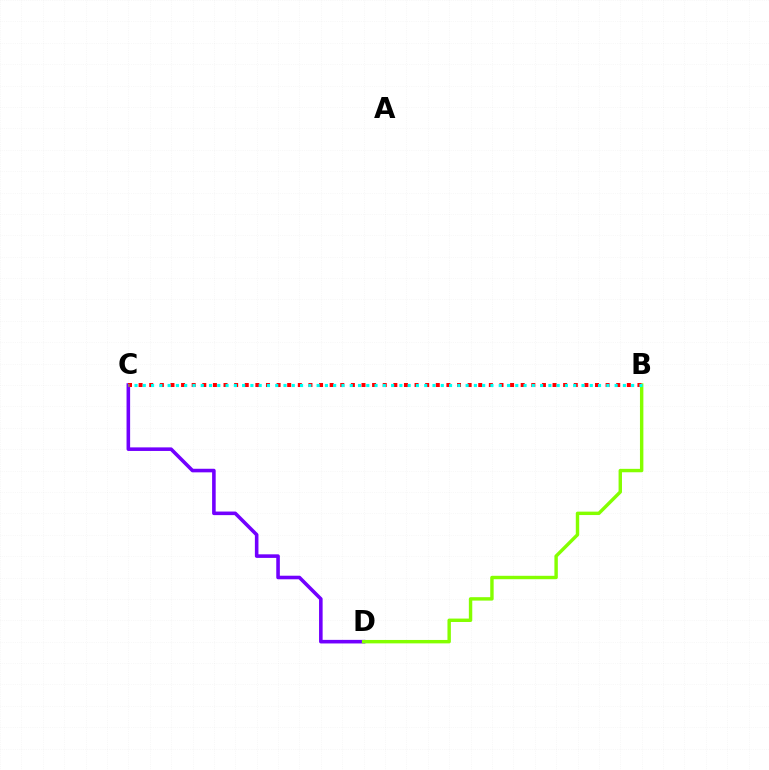{('C', 'D'): [{'color': '#7200ff', 'line_style': 'solid', 'thickness': 2.58}], ('B', 'D'): [{'color': '#84ff00', 'line_style': 'solid', 'thickness': 2.46}], ('B', 'C'): [{'color': '#ff0000', 'line_style': 'dotted', 'thickness': 2.88}, {'color': '#00fff6', 'line_style': 'dotted', 'thickness': 2.25}]}